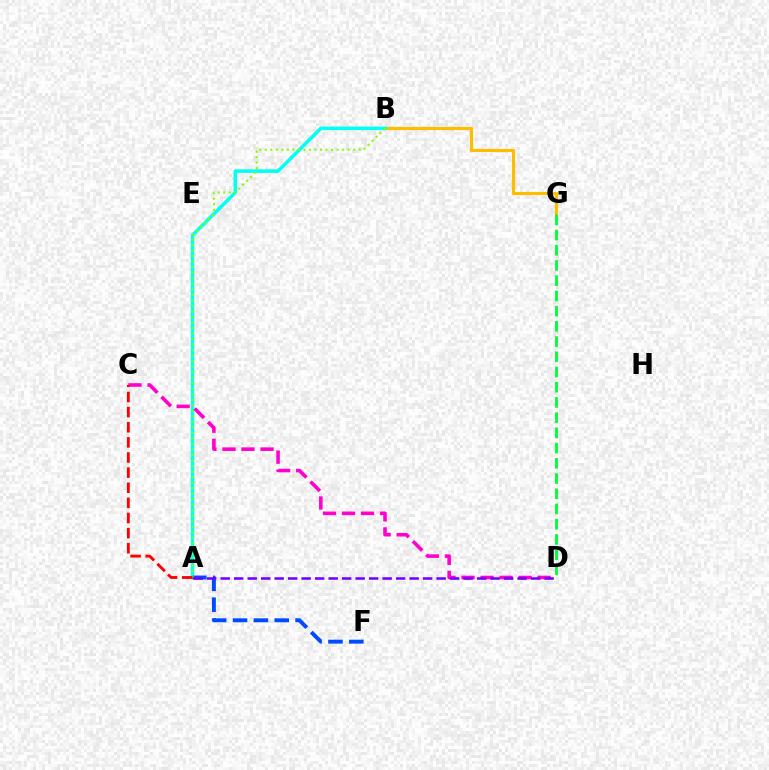{('B', 'G'): [{'color': '#ffbd00', 'line_style': 'solid', 'thickness': 2.28}], ('D', 'G'): [{'color': '#00ff39', 'line_style': 'dashed', 'thickness': 2.07}], ('A', 'B'): [{'color': '#00fff6', 'line_style': 'solid', 'thickness': 2.53}, {'color': '#84ff00', 'line_style': 'dotted', 'thickness': 1.5}], ('A', 'F'): [{'color': '#004bff', 'line_style': 'dashed', 'thickness': 2.83}], ('C', 'D'): [{'color': '#ff00cf', 'line_style': 'dashed', 'thickness': 2.58}], ('A', 'C'): [{'color': '#ff0000', 'line_style': 'dashed', 'thickness': 2.05}], ('A', 'D'): [{'color': '#7200ff', 'line_style': 'dashed', 'thickness': 1.83}]}